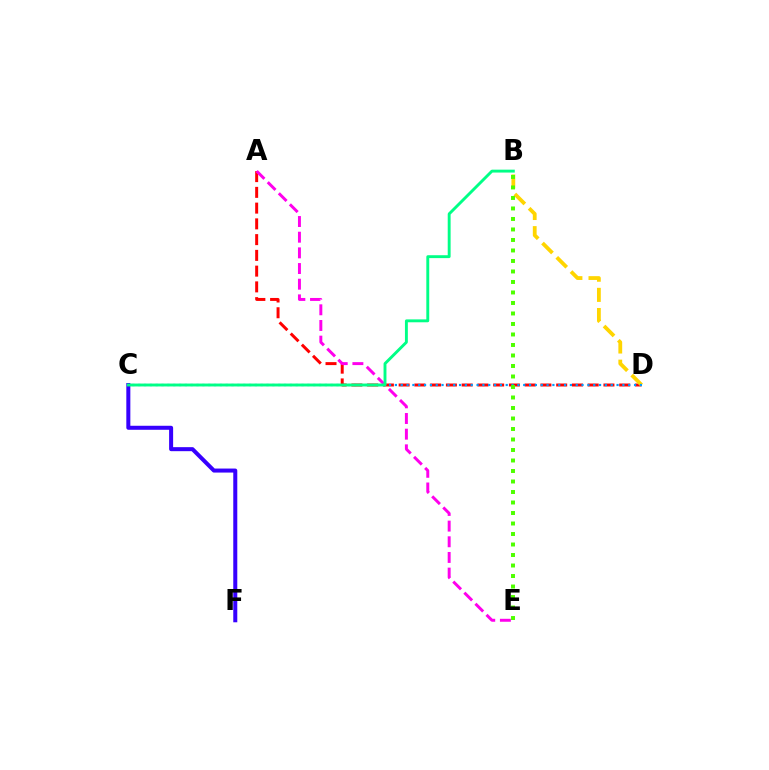{('A', 'D'): [{'color': '#ff0000', 'line_style': 'dashed', 'thickness': 2.14}], ('A', 'E'): [{'color': '#ff00ed', 'line_style': 'dashed', 'thickness': 2.13}], ('B', 'D'): [{'color': '#ffd500', 'line_style': 'dashed', 'thickness': 2.74}], ('C', 'D'): [{'color': '#009eff', 'line_style': 'dotted', 'thickness': 1.58}], ('C', 'F'): [{'color': '#3700ff', 'line_style': 'solid', 'thickness': 2.89}], ('B', 'C'): [{'color': '#00ff86', 'line_style': 'solid', 'thickness': 2.09}], ('B', 'E'): [{'color': '#4fff00', 'line_style': 'dotted', 'thickness': 2.85}]}